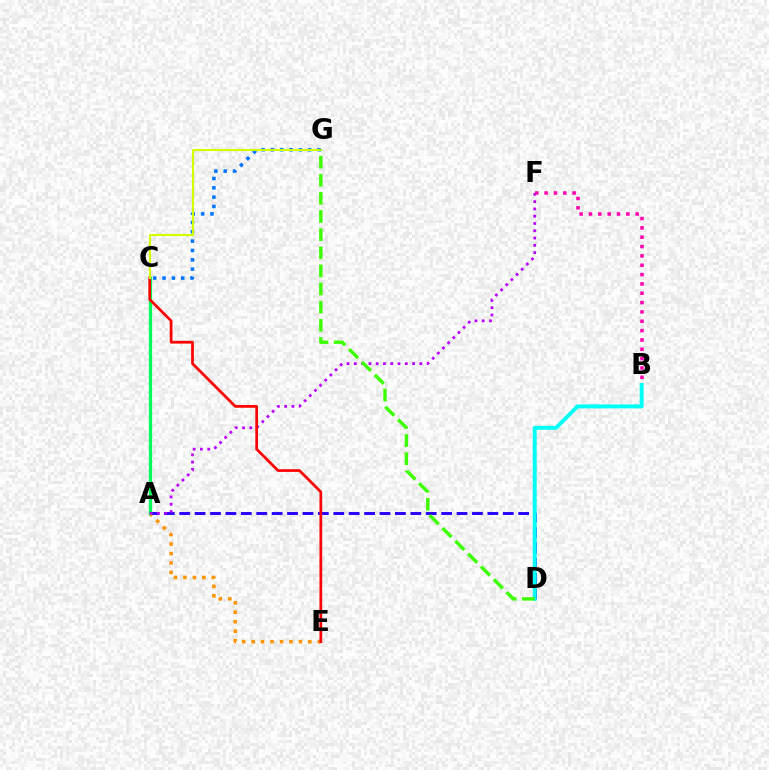{('A', 'E'): [{'color': '#ff9400', 'line_style': 'dotted', 'thickness': 2.57}], ('A', 'D'): [{'color': '#2500ff', 'line_style': 'dashed', 'thickness': 2.09}], ('A', 'C'): [{'color': '#00ff5c', 'line_style': 'solid', 'thickness': 2.34}], ('A', 'F'): [{'color': '#b900ff', 'line_style': 'dotted', 'thickness': 1.98}], ('B', 'F'): [{'color': '#ff00ac', 'line_style': 'dotted', 'thickness': 2.54}], ('C', 'G'): [{'color': '#0074ff', 'line_style': 'dotted', 'thickness': 2.54}, {'color': '#d1ff00', 'line_style': 'solid', 'thickness': 1.53}], ('C', 'E'): [{'color': '#ff0000', 'line_style': 'solid', 'thickness': 1.96}], ('B', 'D'): [{'color': '#00fff6', 'line_style': 'solid', 'thickness': 2.85}], ('D', 'G'): [{'color': '#3dff00', 'line_style': 'dashed', 'thickness': 2.46}]}